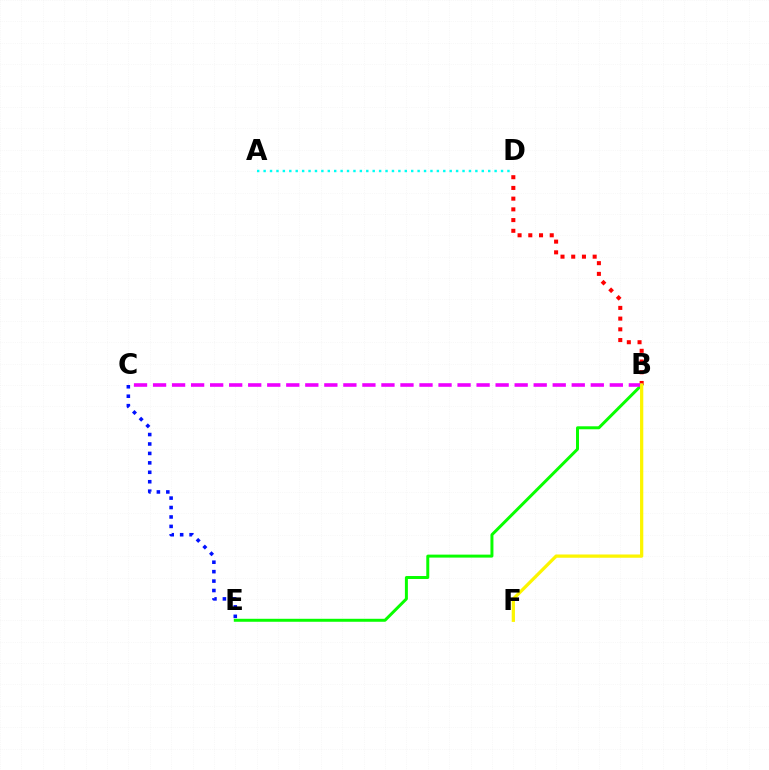{('B', 'E'): [{'color': '#08ff00', 'line_style': 'solid', 'thickness': 2.14}], ('B', 'D'): [{'color': '#ff0000', 'line_style': 'dotted', 'thickness': 2.91}], ('B', 'C'): [{'color': '#ee00ff', 'line_style': 'dashed', 'thickness': 2.59}], ('C', 'E'): [{'color': '#0010ff', 'line_style': 'dotted', 'thickness': 2.56}], ('A', 'D'): [{'color': '#00fff6', 'line_style': 'dotted', 'thickness': 1.74}], ('B', 'F'): [{'color': '#fcf500', 'line_style': 'solid', 'thickness': 2.34}]}